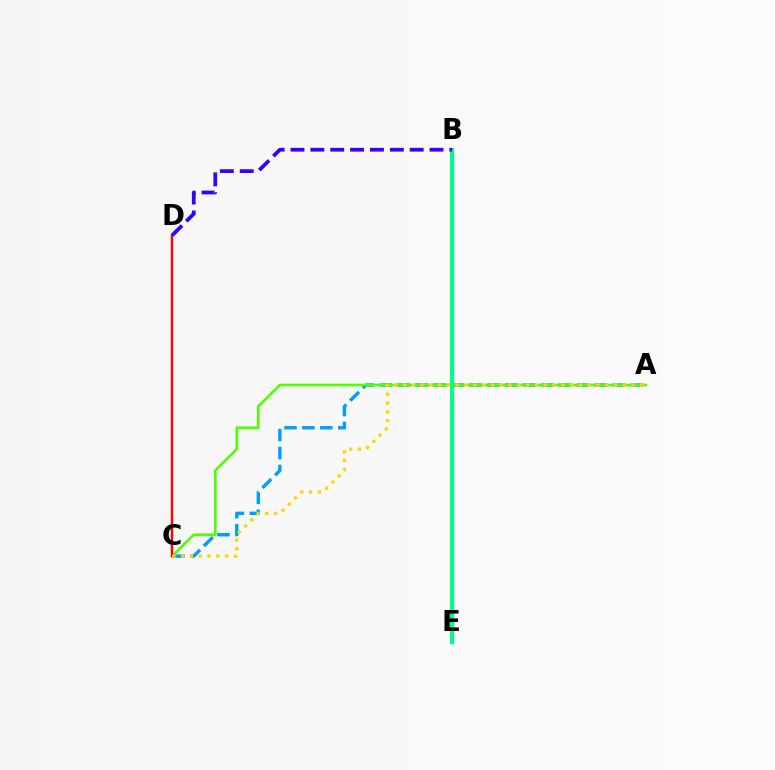{('B', 'E'): [{'color': '#ff00ed', 'line_style': 'solid', 'thickness': 2.39}, {'color': '#00ff86', 'line_style': 'solid', 'thickness': 2.87}], ('A', 'C'): [{'color': '#009eff', 'line_style': 'dashed', 'thickness': 2.44}, {'color': '#4fff00', 'line_style': 'solid', 'thickness': 1.9}, {'color': '#ffd500', 'line_style': 'dotted', 'thickness': 2.39}], ('C', 'D'): [{'color': '#ff0000', 'line_style': 'solid', 'thickness': 1.74}], ('B', 'D'): [{'color': '#3700ff', 'line_style': 'dashed', 'thickness': 2.7}]}